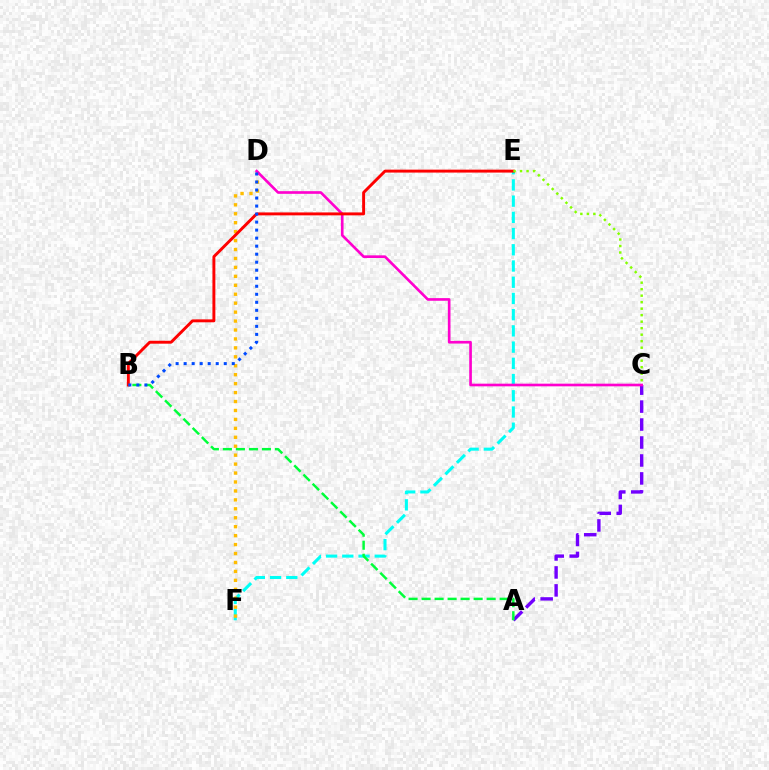{('A', 'C'): [{'color': '#7200ff', 'line_style': 'dashed', 'thickness': 2.44}], ('E', 'F'): [{'color': '#00fff6', 'line_style': 'dashed', 'thickness': 2.2}], ('D', 'F'): [{'color': '#ffbd00', 'line_style': 'dotted', 'thickness': 2.43}], ('C', 'D'): [{'color': '#ff00cf', 'line_style': 'solid', 'thickness': 1.91}], ('B', 'E'): [{'color': '#ff0000', 'line_style': 'solid', 'thickness': 2.11}], ('C', 'E'): [{'color': '#84ff00', 'line_style': 'dotted', 'thickness': 1.77}], ('A', 'B'): [{'color': '#00ff39', 'line_style': 'dashed', 'thickness': 1.77}], ('B', 'D'): [{'color': '#004bff', 'line_style': 'dotted', 'thickness': 2.18}]}